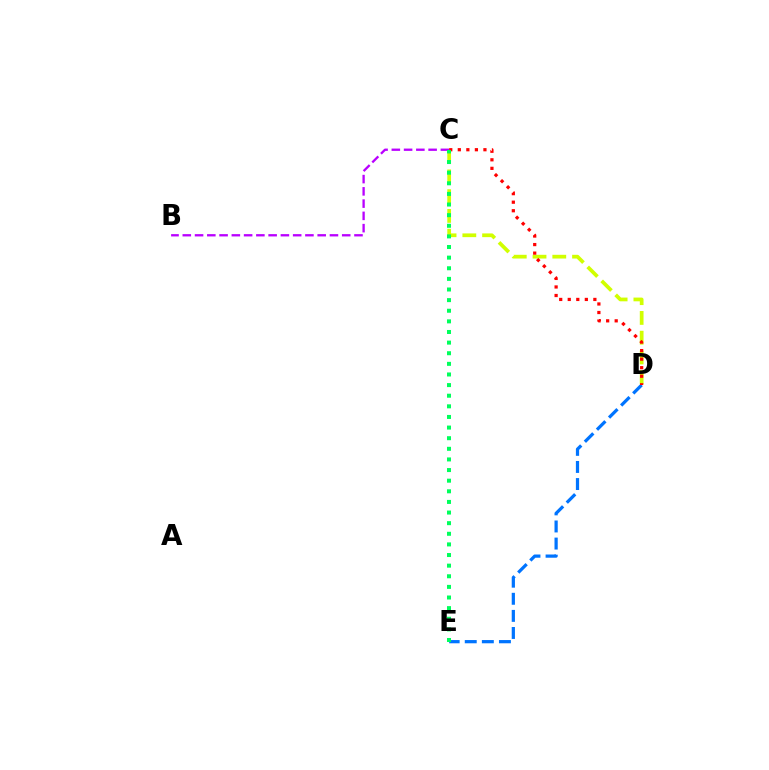{('D', 'E'): [{'color': '#0074ff', 'line_style': 'dashed', 'thickness': 2.32}], ('C', 'D'): [{'color': '#d1ff00', 'line_style': 'dashed', 'thickness': 2.68}, {'color': '#ff0000', 'line_style': 'dotted', 'thickness': 2.32}], ('B', 'C'): [{'color': '#b900ff', 'line_style': 'dashed', 'thickness': 1.67}], ('C', 'E'): [{'color': '#00ff5c', 'line_style': 'dotted', 'thickness': 2.89}]}